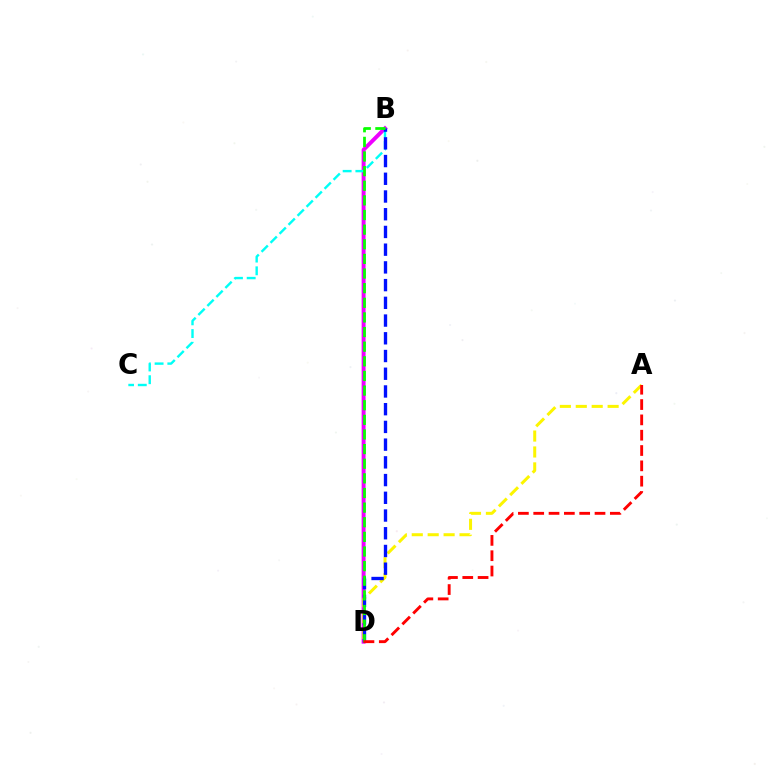{('B', 'D'): [{'color': '#ee00ff', 'line_style': 'solid', 'thickness': 2.84}, {'color': '#0010ff', 'line_style': 'dashed', 'thickness': 2.41}, {'color': '#08ff00', 'line_style': 'dashed', 'thickness': 1.99}], ('A', 'D'): [{'color': '#fcf500', 'line_style': 'dashed', 'thickness': 2.16}, {'color': '#ff0000', 'line_style': 'dashed', 'thickness': 2.08}], ('B', 'C'): [{'color': '#00fff6', 'line_style': 'dashed', 'thickness': 1.73}]}